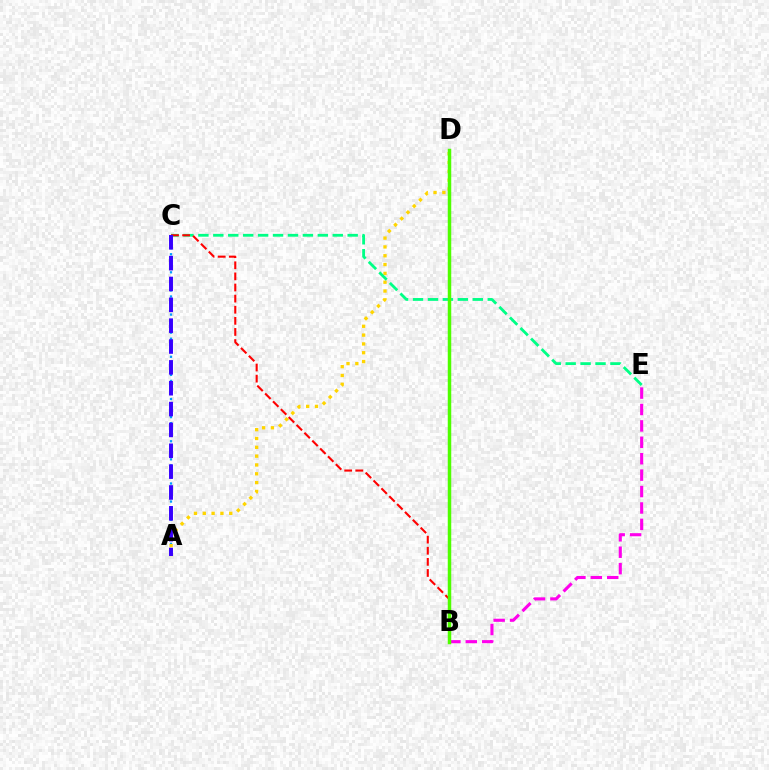{('A', 'C'): [{'color': '#009eff', 'line_style': 'dotted', 'thickness': 1.64}, {'color': '#3700ff', 'line_style': 'dashed', 'thickness': 2.83}], ('A', 'D'): [{'color': '#ffd500', 'line_style': 'dotted', 'thickness': 2.4}], ('B', 'E'): [{'color': '#ff00ed', 'line_style': 'dashed', 'thickness': 2.23}], ('C', 'E'): [{'color': '#00ff86', 'line_style': 'dashed', 'thickness': 2.03}], ('B', 'C'): [{'color': '#ff0000', 'line_style': 'dashed', 'thickness': 1.51}], ('B', 'D'): [{'color': '#4fff00', 'line_style': 'solid', 'thickness': 2.51}]}